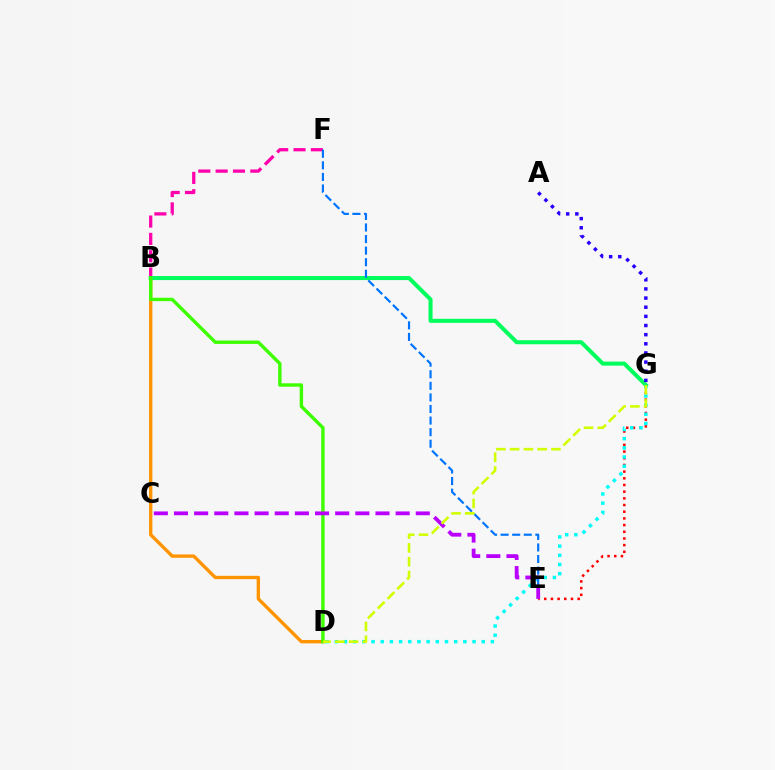{('B', 'D'): [{'color': '#ff9400', 'line_style': 'solid', 'thickness': 2.41}, {'color': '#3dff00', 'line_style': 'solid', 'thickness': 2.45}], ('B', 'F'): [{'color': '#ff00ac', 'line_style': 'dashed', 'thickness': 2.36}], ('E', 'G'): [{'color': '#ff0000', 'line_style': 'dotted', 'thickness': 1.82}], ('D', 'G'): [{'color': '#00fff6', 'line_style': 'dotted', 'thickness': 2.49}, {'color': '#d1ff00', 'line_style': 'dashed', 'thickness': 1.87}], ('B', 'G'): [{'color': '#00ff5c', 'line_style': 'solid', 'thickness': 2.9}], ('A', 'G'): [{'color': '#2500ff', 'line_style': 'dotted', 'thickness': 2.48}], ('E', 'F'): [{'color': '#0074ff', 'line_style': 'dashed', 'thickness': 1.57}], ('C', 'E'): [{'color': '#b900ff', 'line_style': 'dashed', 'thickness': 2.74}]}